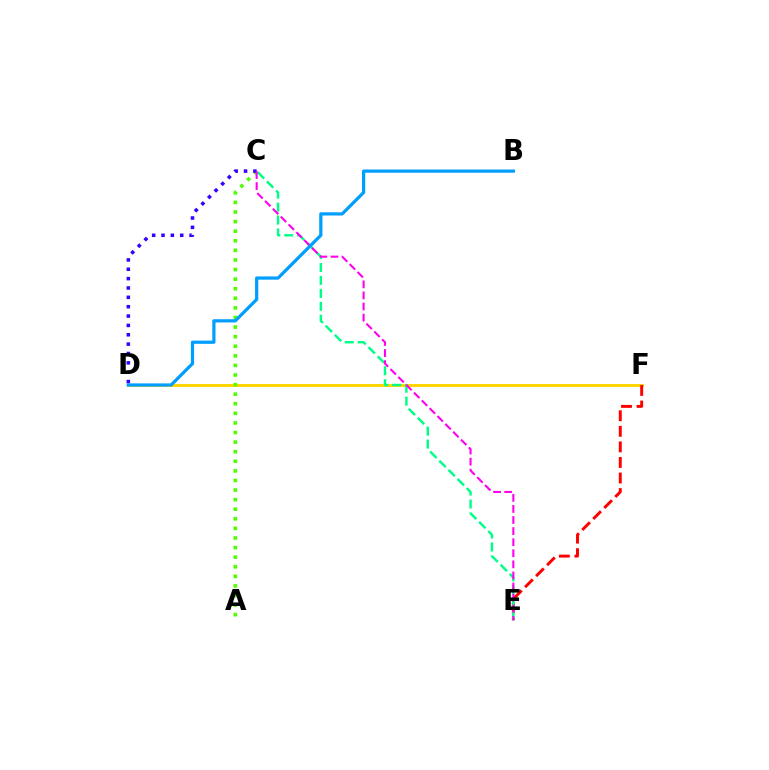{('D', 'F'): [{'color': '#ffd500', 'line_style': 'solid', 'thickness': 2.12}], ('A', 'C'): [{'color': '#4fff00', 'line_style': 'dotted', 'thickness': 2.6}], ('E', 'F'): [{'color': '#ff0000', 'line_style': 'dashed', 'thickness': 2.11}], ('C', 'D'): [{'color': '#3700ff', 'line_style': 'dotted', 'thickness': 2.54}], ('C', 'E'): [{'color': '#00ff86', 'line_style': 'dashed', 'thickness': 1.76}, {'color': '#ff00ed', 'line_style': 'dashed', 'thickness': 1.51}], ('B', 'D'): [{'color': '#009eff', 'line_style': 'solid', 'thickness': 2.32}]}